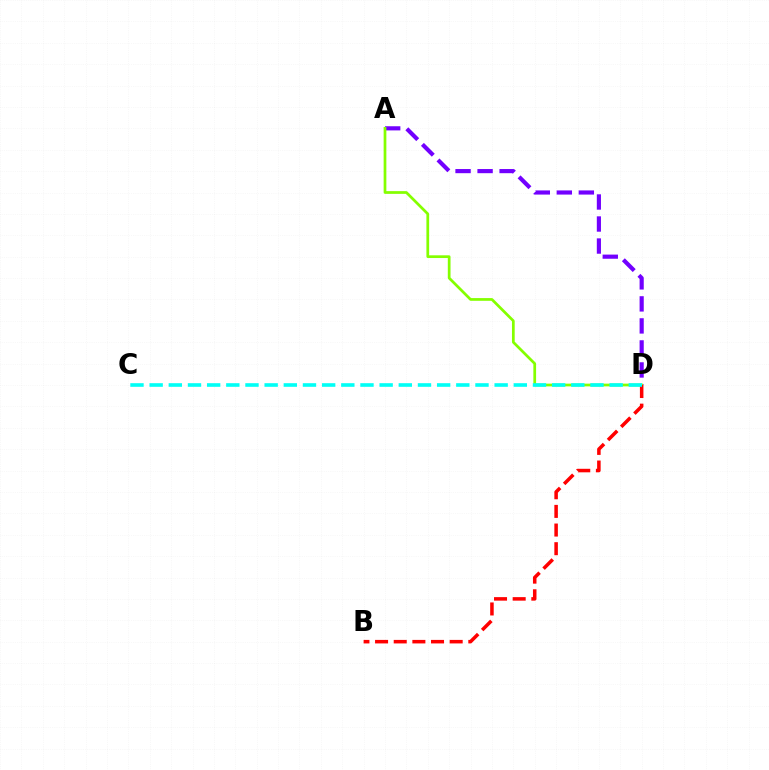{('A', 'D'): [{'color': '#7200ff', 'line_style': 'dashed', 'thickness': 2.99}, {'color': '#84ff00', 'line_style': 'solid', 'thickness': 1.96}], ('B', 'D'): [{'color': '#ff0000', 'line_style': 'dashed', 'thickness': 2.53}], ('C', 'D'): [{'color': '#00fff6', 'line_style': 'dashed', 'thickness': 2.6}]}